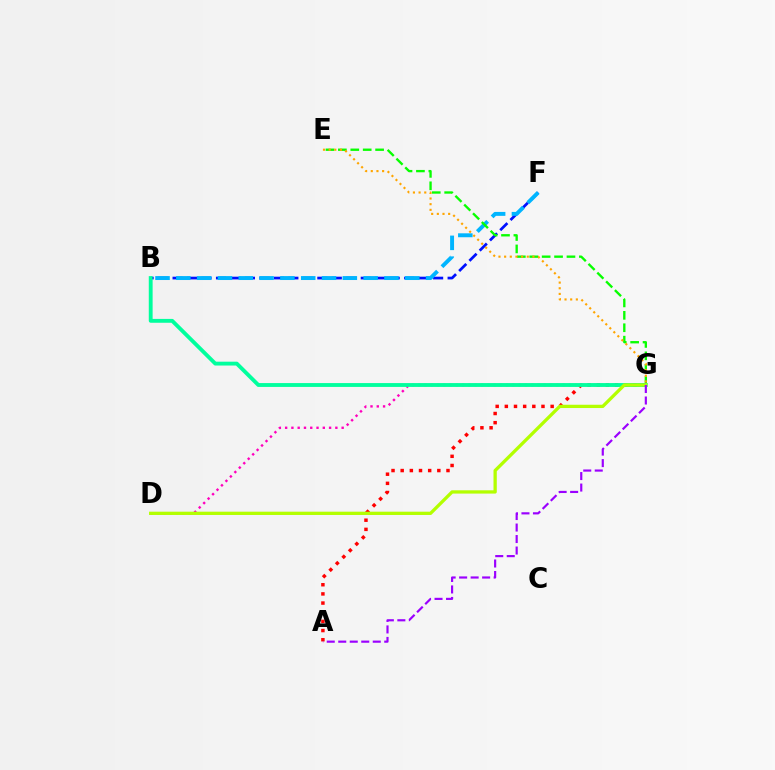{('B', 'F'): [{'color': '#0010ff', 'line_style': 'dashed', 'thickness': 1.97}, {'color': '#00b5ff', 'line_style': 'dashed', 'thickness': 2.83}], ('A', 'G'): [{'color': '#ff0000', 'line_style': 'dotted', 'thickness': 2.49}, {'color': '#9b00ff', 'line_style': 'dashed', 'thickness': 1.56}], ('D', 'G'): [{'color': '#ff00bd', 'line_style': 'dotted', 'thickness': 1.71}, {'color': '#b3ff00', 'line_style': 'solid', 'thickness': 2.37}], ('E', 'G'): [{'color': '#08ff00', 'line_style': 'dashed', 'thickness': 1.69}, {'color': '#ffa500', 'line_style': 'dotted', 'thickness': 1.54}], ('B', 'G'): [{'color': '#00ff9d', 'line_style': 'solid', 'thickness': 2.77}]}